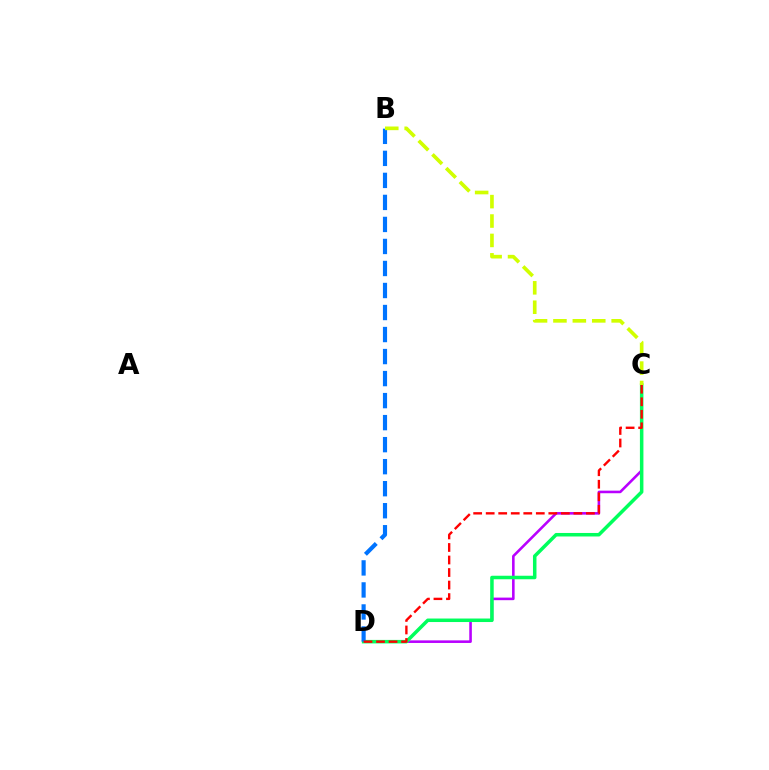{('C', 'D'): [{'color': '#b900ff', 'line_style': 'solid', 'thickness': 1.86}, {'color': '#00ff5c', 'line_style': 'solid', 'thickness': 2.53}, {'color': '#ff0000', 'line_style': 'dashed', 'thickness': 1.7}], ('B', 'D'): [{'color': '#0074ff', 'line_style': 'dashed', 'thickness': 2.99}], ('B', 'C'): [{'color': '#d1ff00', 'line_style': 'dashed', 'thickness': 2.64}]}